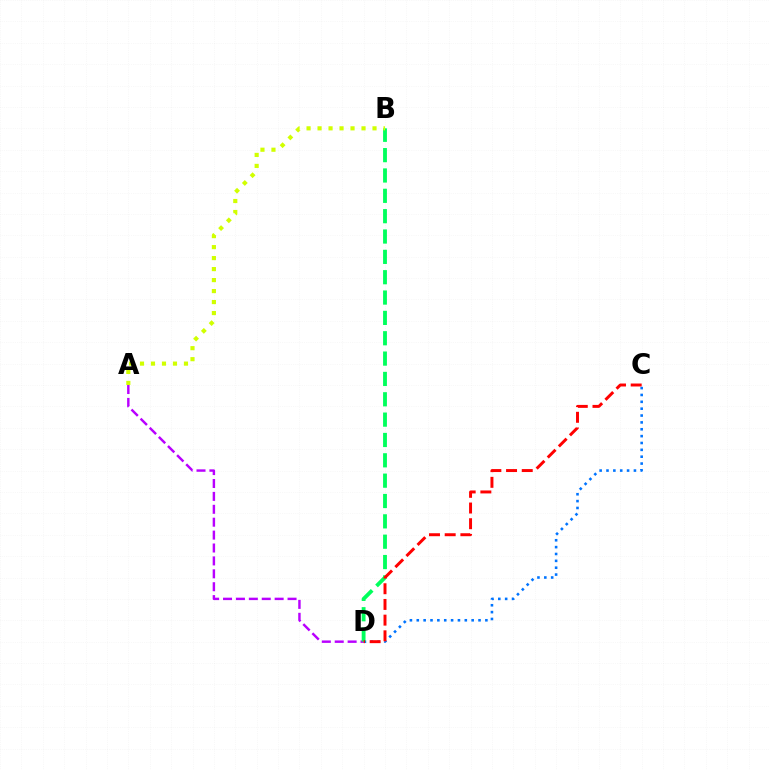{('A', 'D'): [{'color': '#b900ff', 'line_style': 'dashed', 'thickness': 1.75}], ('C', 'D'): [{'color': '#0074ff', 'line_style': 'dotted', 'thickness': 1.86}, {'color': '#ff0000', 'line_style': 'dashed', 'thickness': 2.13}], ('B', 'D'): [{'color': '#00ff5c', 'line_style': 'dashed', 'thickness': 2.76}], ('A', 'B'): [{'color': '#d1ff00', 'line_style': 'dotted', 'thickness': 2.99}]}